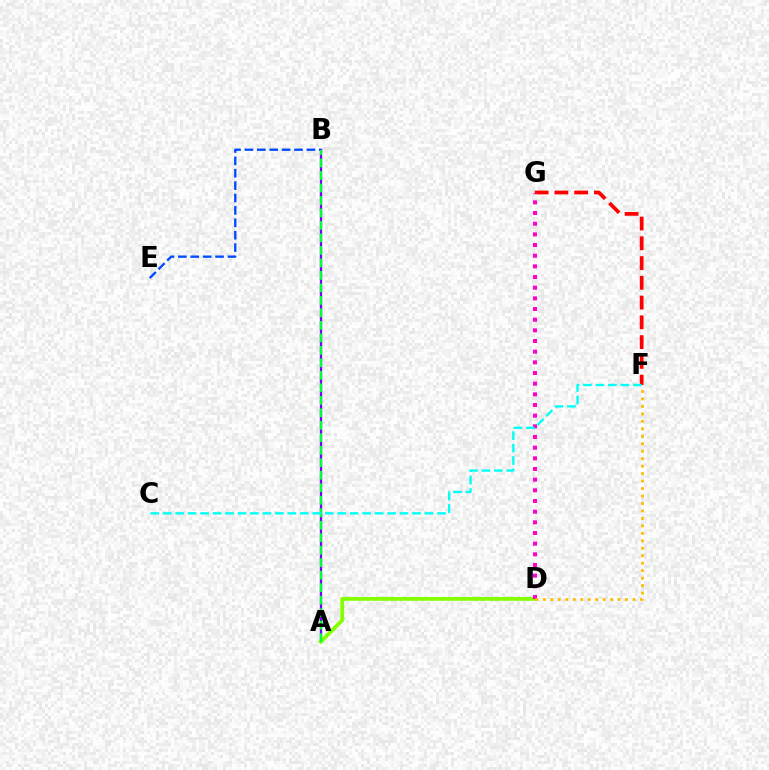{('F', 'G'): [{'color': '#ff0000', 'line_style': 'dashed', 'thickness': 2.68}], ('A', 'B'): [{'color': '#7200ff', 'line_style': 'solid', 'thickness': 1.65}, {'color': '#00ff39', 'line_style': 'dashed', 'thickness': 1.7}], ('A', 'D'): [{'color': '#84ff00', 'line_style': 'solid', 'thickness': 2.76}], ('B', 'E'): [{'color': '#004bff', 'line_style': 'dashed', 'thickness': 1.68}], ('D', 'G'): [{'color': '#ff00cf', 'line_style': 'dotted', 'thickness': 2.9}], ('D', 'F'): [{'color': '#ffbd00', 'line_style': 'dotted', 'thickness': 2.03}], ('C', 'F'): [{'color': '#00fff6', 'line_style': 'dashed', 'thickness': 1.69}]}